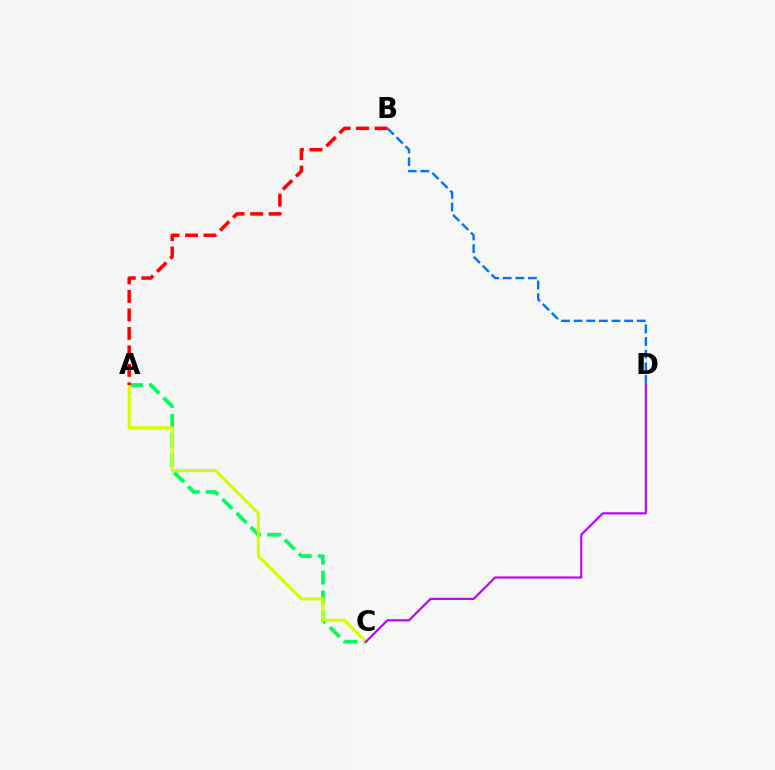{('A', 'C'): [{'color': '#00ff5c', 'line_style': 'dashed', 'thickness': 2.69}, {'color': '#d1ff00', 'line_style': 'solid', 'thickness': 2.22}], ('C', 'D'): [{'color': '#b900ff', 'line_style': 'solid', 'thickness': 1.54}], ('A', 'B'): [{'color': '#ff0000', 'line_style': 'dashed', 'thickness': 2.51}], ('B', 'D'): [{'color': '#0074ff', 'line_style': 'dashed', 'thickness': 1.72}]}